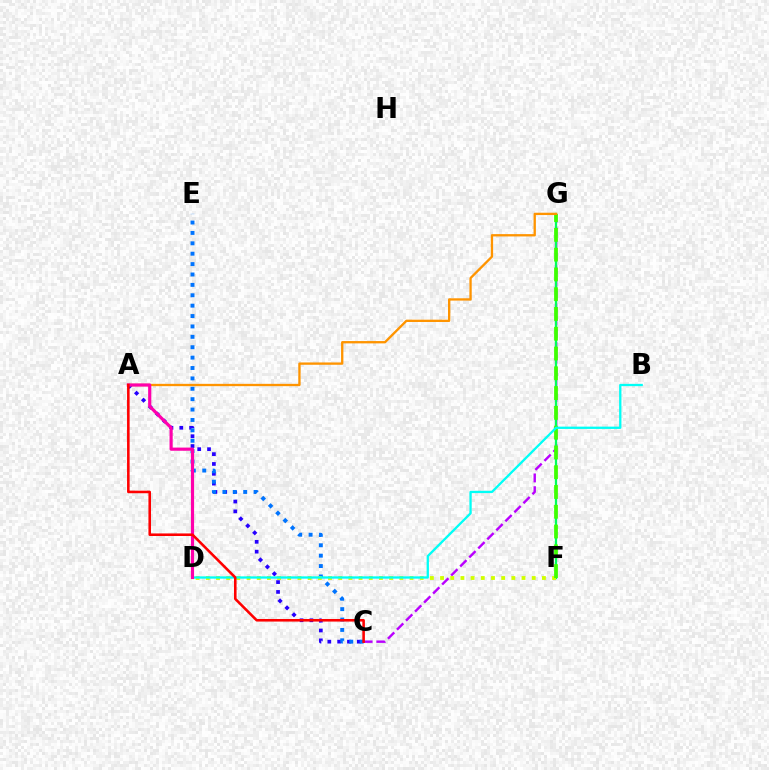{('C', 'G'): [{'color': '#b900ff', 'line_style': 'dashed', 'thickness': 1.74}], ('F', 'G'): [{'color': '#00ff5c', 'line_style': 'solid', 'thickness': 1.63}, {'color': '#3dff00', 'line_style': 'dashed', 'thickness': 2.69}], ('A', 'C'): [{'color': '#2500ff', 'line_style': 'dotted', 'thickness': 2.67}, {'color': '#ff0000', 'line_style': 'solid', 'thickness': 1.85}], ('C', 'E'): [{'color': '#0074ff', 'line_style': 'dotted', 'thickness': 2.82}], ('D', 'F'): [{'color': '#d1ff00', 'line_style': 'dotted', 'thickness': 2.77}], ('A', 'G'): [{'color': '#ff9400', 'line_style': 'solid', 'thickness': 1.67}], ('B', 'D'): [{'color': '#00fff6', 'line_style': 'solid', 'thickness': 1.65}], ('A', 'D'): [{'color': '#ff00ac', 'line_style': 'solid', 'thickness': 2.28}]}